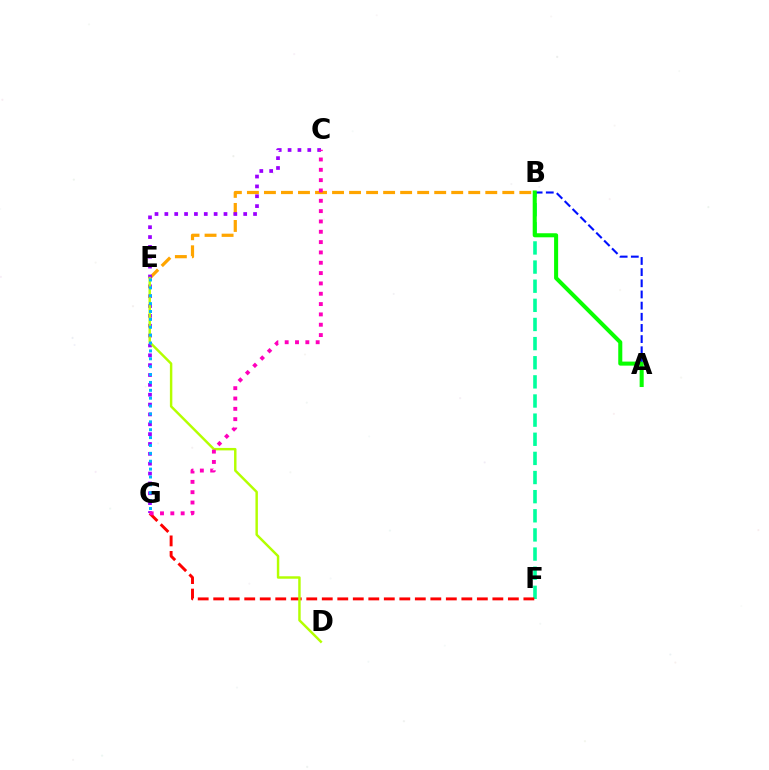{('B', 'F'): [{'color': '#00ff9d', 'line_style': 'dashed', 'thickness': 2.6}], ('F', 'G'): [{'color': '#ff0000', 'line_style': 'dashed', 'thickness': 2.11}], ('B', 'E'): [{'color': '#ffa500', 'line_style': 'dashed', 'thickness': 2.31}], ('C', 'G'): [{'color': '#9b00ff', 'line_style': 'dotted', 'thickness': 2.68}, {'color': '#ff00bd', 'line_style': 'dotted', 'thickness': 2.81}], ('D', 'E'): [{'color': '#b3ff00', 'line_style': 'solid', 'thickness': 1.76}], ('E', 'G'): [{'color': '#00b5ff', 'line_style': 'dotted', 'thickness': 2.14}], ('A', 'B'): [{'color': '#0010ff', 'line_style': 'dashed', 'thickness': 1.52}, {'color': '#08ff00', 'line_style': 'solid', 'thickness': 2.91}]}